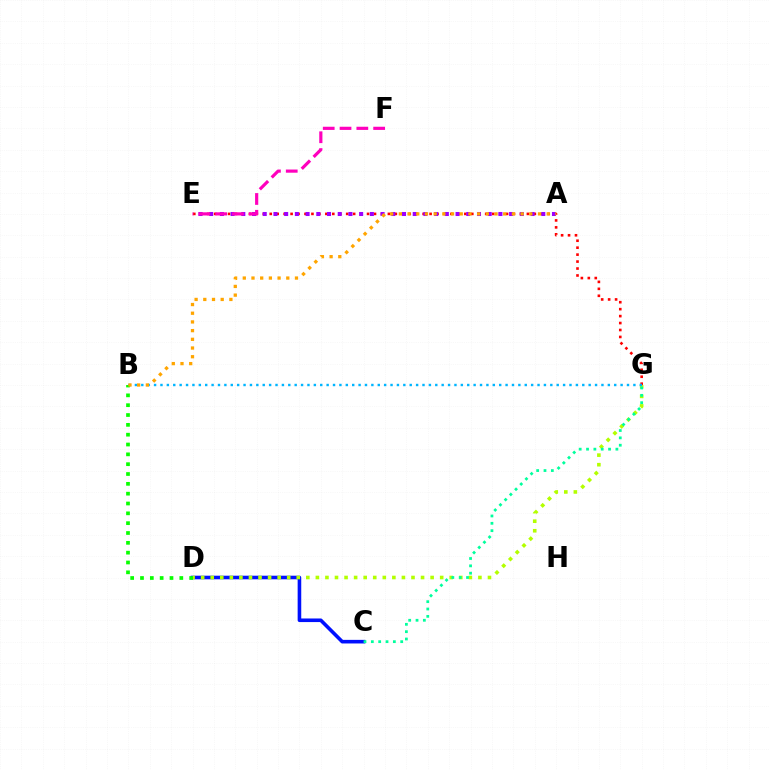{('E', 'G'): [{'color': '#ff0000', 'line_style': 'dotted', 'thickness': 1.89}], ('C', 'D'): [{'color': '#0010ff', 'line_style': 'solid', 'thickness': 2.59}], ('D', 'G'): [{'color': '#b3ff00', 'line_style': 'dotted', 'thickness': 2.6}], ('A', 'E'): [{'color': '#9b00ff', 'line_style': 'dotted', 'thickness': 2.91}], ('B', 'G'): [{'color': '#00b5ff', 'line_style': 'dotted', 'thickness': 1.74}], ('B', 'D'): [{'color': '#08ff00', 'line_style': 'dotted', 'thickness': 2.67}], ('A', 'B'): [{'color': '#ffa500', 'line_style': 'dotted', 'thickness': 2.36}], ('C', 'G'): [{'color': '#00ff9d', 'line_style': 'dotted', 'thickness': 1.99}], ('E', 'F'): [{'color': '#ff00bd', 'line_style': 'dashed', 'thickness': 2.28}]}